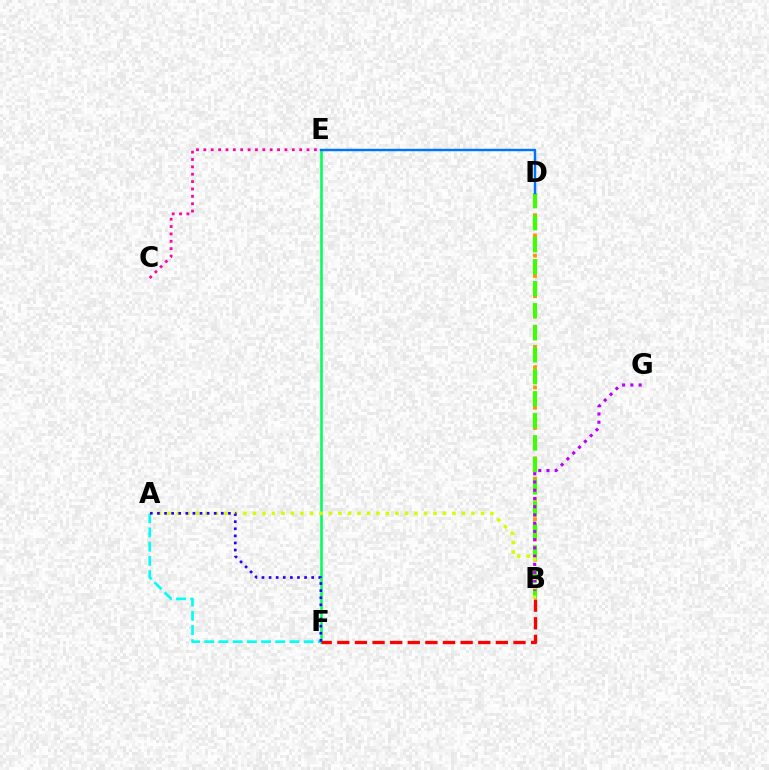{('B', 'D'): [{'color': '#ff9400', 'line_style': 'dotted', 'thickness': 2.75}, {'color': '#3dff00', 'line_style': 'dashed', 'thickness': 2.99}], ('E', 'F'): [{'color': '#00ff5c', 'line_style': 'solid', 'thickness': 1.85}], ('B', 'G'): [{'color': '#b900ff', 'line_style': 'dotted', 'thickness': 2.24}], ('C', 'E'): [{'color': '#ff00ac', 'line_style': 'dotted', 'thickness': 2.0}], ('A', 'F'): [{'color': '#00fff6', 'line_style': 'dashed', 'thickness': 1.93}, {'color': '#2500ff', 'line_style': 'dotted', 'thickness': 1.93}], ('D', 'E'): [{'color': '#0074ff', 'line_style': 'solid', 'thickness': 1.75}], ('A', 'B'): [{'color': '#d1ff00', 'line_style': 'dotted', 'thickness': 2.58}], ('B', 'F'): [{'color': '#ff0000', 'line_style': 'dashed', 'thickness': 2.39}]}